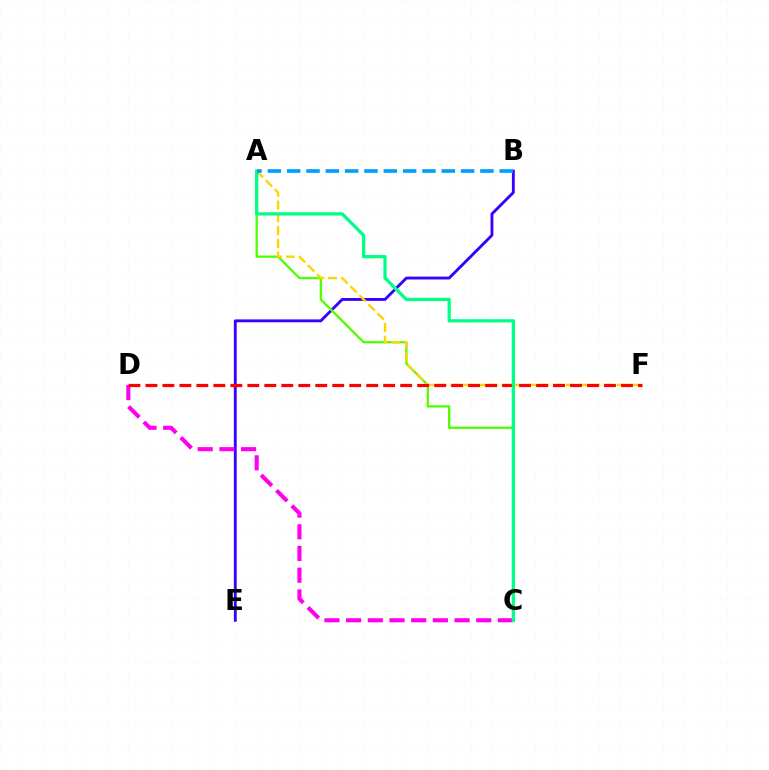{('B', 'E'): [{'color': '#3700ff', 'line_style': 'solid', 'thickness': 2.07}], ('C', 'D'): [{'color': '#ff00ed', 'line_style': 'dashed', 'thickness': 2.95}], ('A', 'C'): [{'color': '#4fff00', 'line_style': 'solid', 'thickness': 1.66}, {'color': '#00ff86', 'line_style': 'solid', 'thickness': 2.35}], ('A', 'F'): [{'color': '#ffd500', 'line_style': 'dashed', 'thickness': 1.74}], ('D', 'F'): [{'color': '#ff0000', 'line_style': 'dashed', 'thickness': 2.31}], ('A', 'B'): [{'color': '#009eff', 'line_style': 'dashed', 'thickness': 2.63}]}